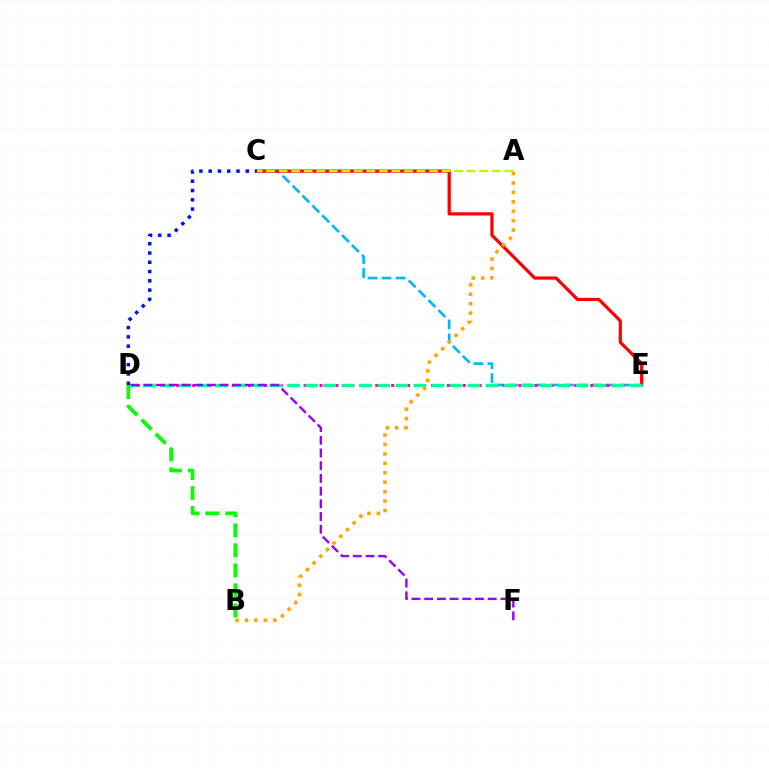{('C', 'E'): [{'color': '#00b5ff', 'line_style': 'dashed', 'thickness': 1.9}, {'color': '#ff0000', 'line_style': 'solid', 'thickness': 2.31}], ('A', 'C'): [{'color': '#b3ff00', 'line_style': 'dashed', 'thickness': 1.7}], ('D', 'E'): [{'color': '#ff00bd', 'line_style': 'dotted', 'thickness': 2.16}, {'color': '#00ff9d', 'line_style': 'dashed', 'thickness': 2.45}], ('D', 'F'): [{'color': '#9b00ff', 'line_style': 'dashed', 'thickness': 1.73}], ('B', 'D'): [{'color': '#08ff00', 'line_style': 'dashed', 'thickness': 2.72}], ('C', 'D'): [{'color': '#0010ff', 'line_style': 'dotted', 'thickness': 2.52}], ('A', 'B'): [{'color': '#ffa500', 'line_style': 'dotted', 'thickness': 2.56}]}